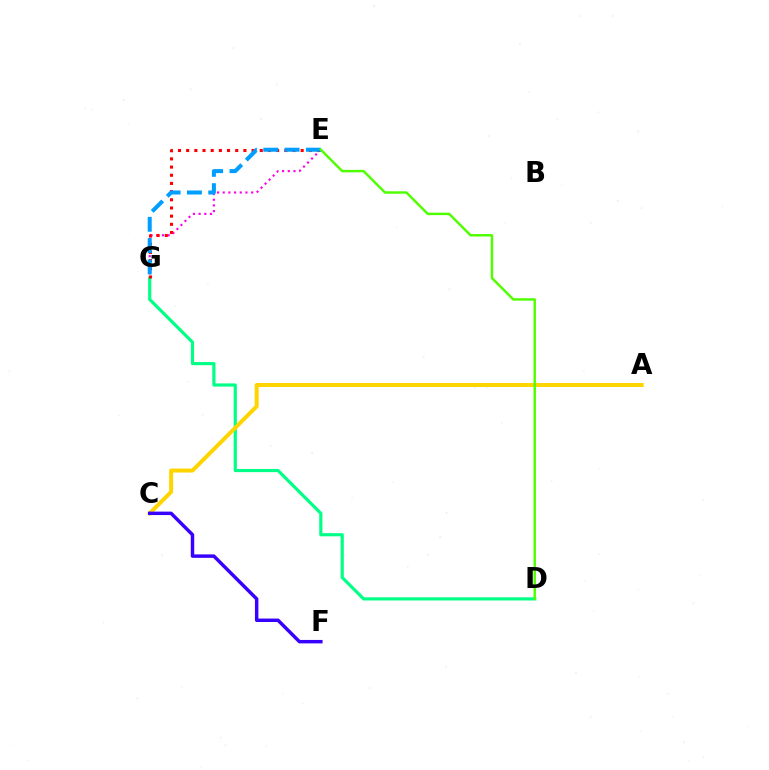{('D', 'G'): [{'color': '#00ff86', 'line_style': 'solid', 'thickness': 2.28}], ('E', 'G'): [{'color': '#ff00ed', 'line_style': 'dotted', 'thickness': 1.55}, {'color': '#ff0000', 'line_style': 'dotted', 'thickness': 2.22}, {'color': '#009eff', 'line_style': 'dashed', 'thickness': 2.9}], ('A', 'C'): [{'color': '#ffd500', 'line_style': 'solid', 'thickness': 2.88}], ('D', 'E'): [{'color': '#4fff00', 'line_style': 'solid', 'thickness': 1.76}], ('C', 'F'): [{'color': '#3700ff', 'line_style': 'solid', 'thickness': 2.49}]}